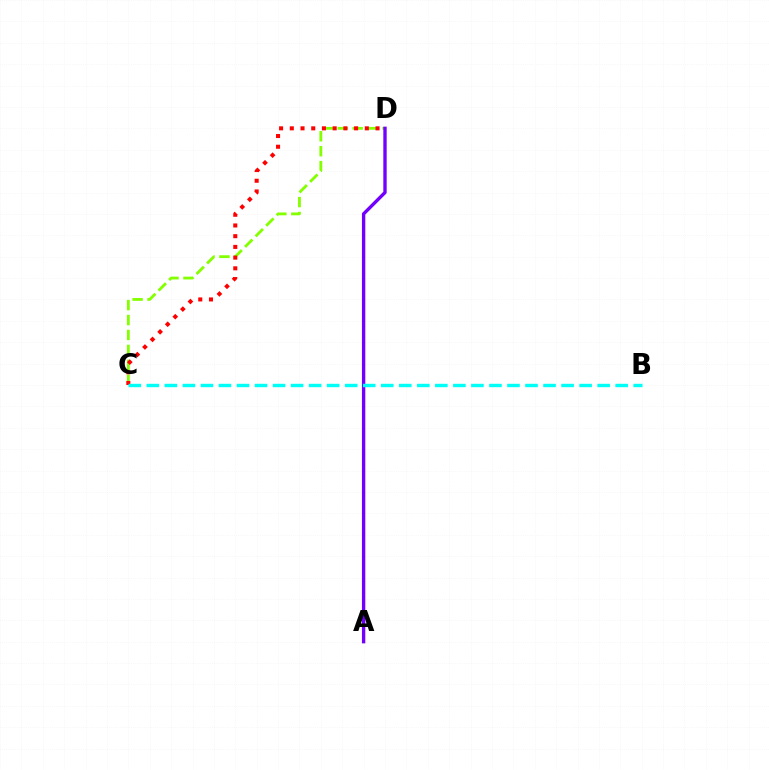{('C', 'D'): [{'color': '#84ff00', 'line_style': 'dashed', 'thickness': 2.03}, {'color': '#ff0000', 'line_style': 'dotted', 'thickness': 2.91}], ('A', 'D'): [{'color': '#7200ff', 'line_style': 'solid', 'thickness': 2.42}], ('B', 'C'): [{'color': '#00fff6', 'line_style': 'dashed', 'thickness': 2.45}]}